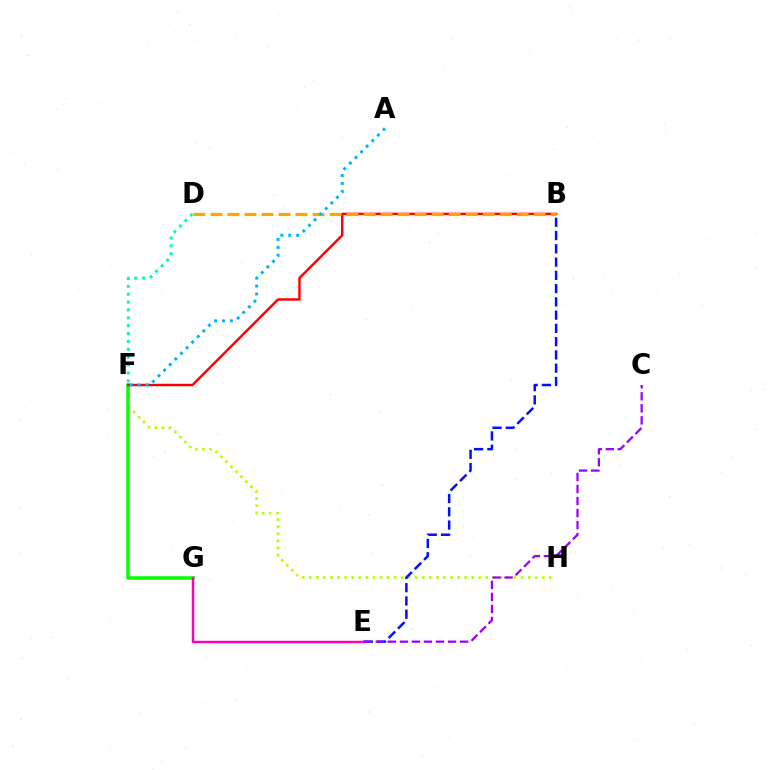{('F', 'H'): [{'color': '#b3ff00', 'line_style': 'dotted', 'thickness': 1.92}], ('B', 'E'): [{'color': '#0010ff', 'line_style': 'dashed', 'thickness': 1.8}], ('F', 'G'): [{'color': '#08ff00', 'line_style': 'solid', 'thickness': 2.55}], ('B', 'F'): [{'color': '#ff0000', 'line_style': 'solid', 'thickness': 1.74}], ('D', 'F'): [{'color': '#00ff9d', 'line_style': 'dotted', 'thickness': 2.14}], ('B', 'D'): [{'color': '#ffa500', 'line_style': 'dashed', 'thickness': 2.31}], ('E', 'G'): [{'color': '#ff00bd', 'line_style': 'solid', 'thickness': 1.78}], ('C', 'E'): [{'color': '#9b00ff', 'line_style': 'dashed', 'thickness': 1.63}], ('A', 'F'): [{'color': '#00b5ff', 'line_style': 'dotted', 'thickness': 2.15}]}